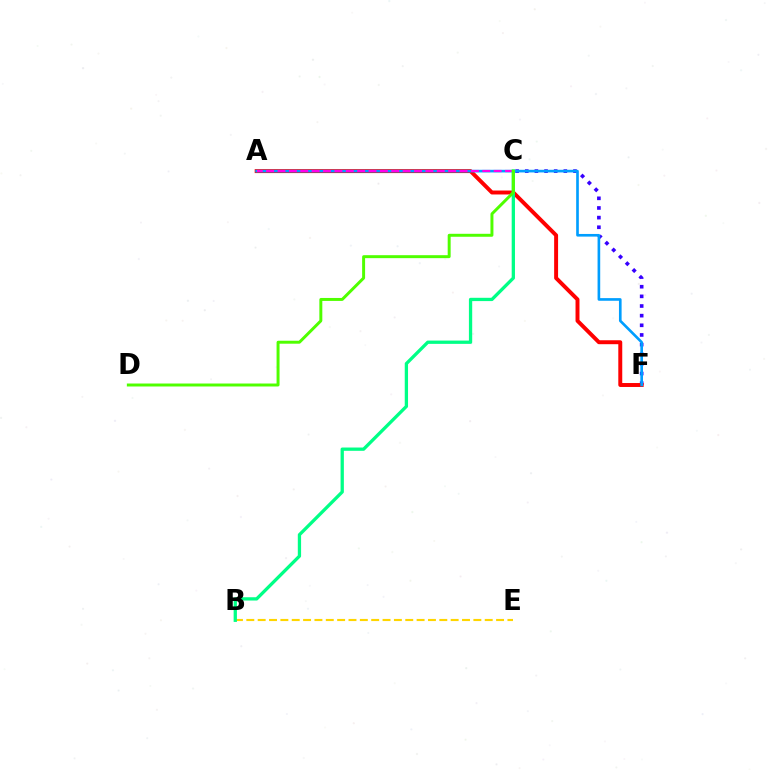{('B', 'E'): [{'color': '#ffd500', 'line_style': 'dashed', 'thickness': 1.54}], ('C', 'F'): [{'color': '#3700ff', 'line_style': 'dotted', 'thickness': 2.62}], ('A', 'F'): [{'color': '#ff0000', 'line_style': 'solid', 'thickness': 2.84}, {'color': '#009eff', 'line_style': 'solid', 'thickness': 1.91}], ('A', 'C'): [{'color': '#ff00ed', 'line_style': 'dashed', 'thickness': 1.55}], ('B', 'C'): [{'color': '#00ff86', 'line_style': 'solid', 'thickness': 2.37}], ('C', 'D'): [{'color': '#4fff00', 'line_style': 'solid', 'thickness': 2.14}]}